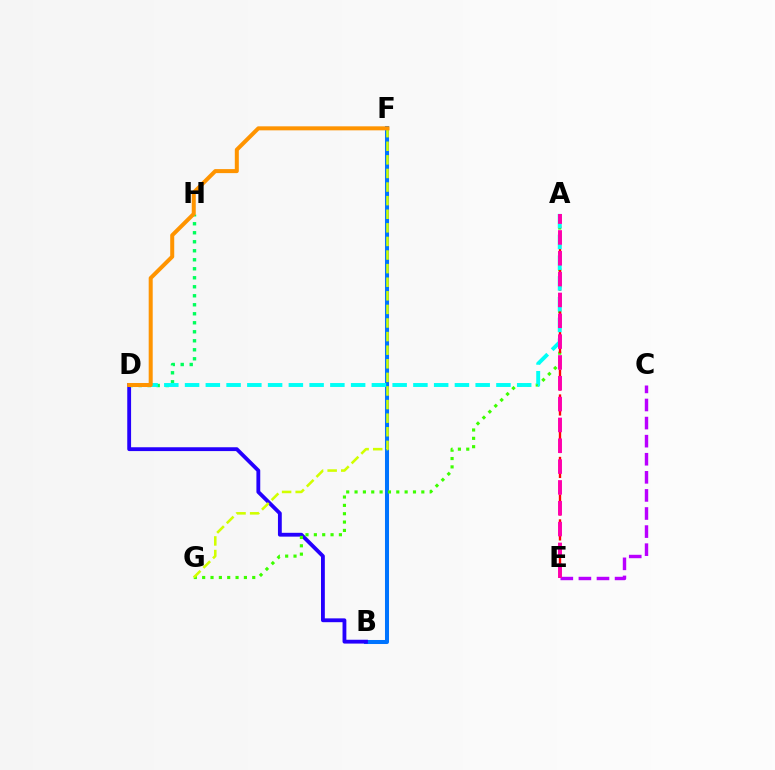{('B', 'F'): [{'color': '#0074ff', 'line_style': 'solid', 'thickness': 2.9}], ('C', 'E'): [{'color': '#b900ff', 'line_style': 'dashed', 'thickness': 2.46}], ('B', 'D'): [{'color': '#2500ff', 'line_style': 'solid', 'thickness': 2.76}], ('D', 'H'): [{'color': '#00ff5c', 'line_style': 'dotted', 'thickness': 2.45}], ('A', 'G'): [{'color': '#3dff00', 'line_style': 'dotted', 'thickness': 2.27}], ('A', 'E'): [{'color': '#ff0000', 'line_style': 'dashed', 'thickness': 1.7}, {'color': '#ff00ac', 'line_style': 'dashed', 'thickness': 2.83}], ('A', 'D'): [{'color': '#00fff6', 'line_style': 'dashed', 'thickness': 2.82}], ('F', 'G'): [{'color': '#d1ff00', 'line_style': 'dashed', 'thickness': 1.85}], ('D', 'F'): [{'color': '#ff9400', 'line_style': 'solid', 'thickness': 2.89}]}